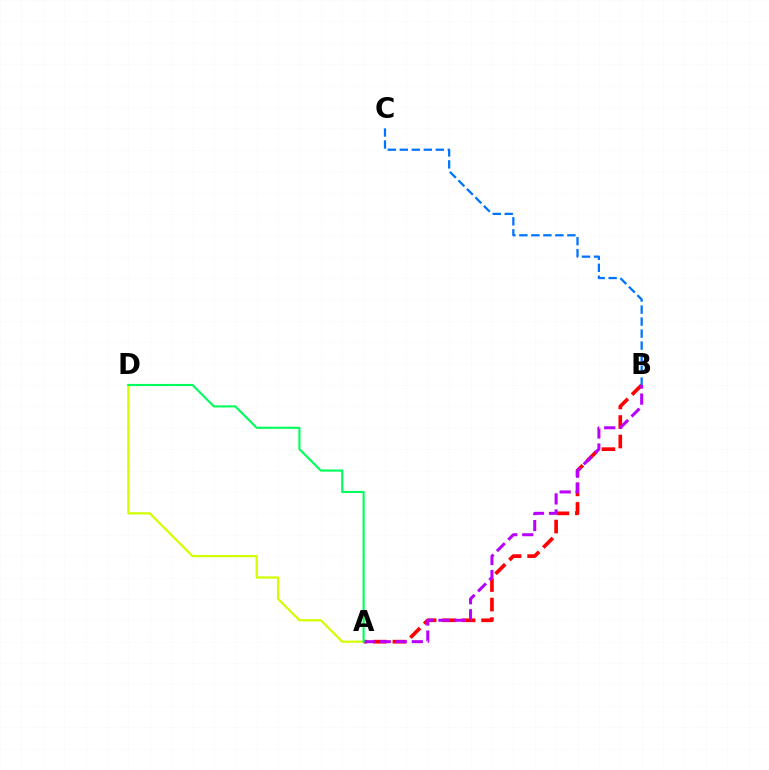{('A', 'B'): [{'color': '#ff0000', 'line_style': 'dashed', 'thickness': 2.65}, {'color': '#b900ff', 'line_style': 'dashed', 'thickness': 2.18}], ('A', 'D'): [{'color': '#d1ff00', 'line_style': 'solid', 'thickness': 1.61}, {'color': '#00ff5c', 'line_style': 'solid', 'thickness': 1.54}], ('B', 'C'): [{'color': '#0074ff', 'line_style': 'dashed', 'thickness': 1.63}]}